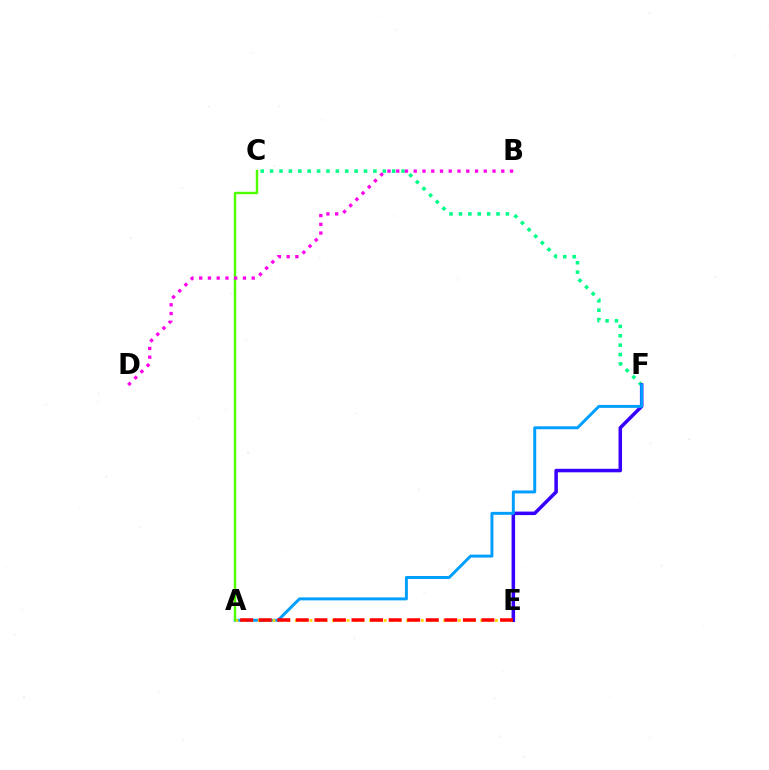{('C', 'F'): [{'color': '#00ff86', 'line_style': 'dotted', 'thickness': 2.55}], ('E', 'F'): [{'color': '#3700ff', 'line_style': 'solid', 'thickness': 2.53}], ('A', 'F'): [{'color': '#009eff', 'line_style': 'solid', 'thickness': 2.13}], ('A', 'E'): [{'color': '#ffd500', 'line_style': 'dotted', 'thickness': 2.01}, {'color': '#ff0000', 'line_style': 'dashed', 'thickness': 2.52}], ('A', 'C'): [{'color': '#4fff00', 'line_style': 'solid', 'thickness': 1.76}], ('B', 'D'): [{'color': '#ff00ed', 'line_style': 'dotted', 'thickness': 2.38}]}